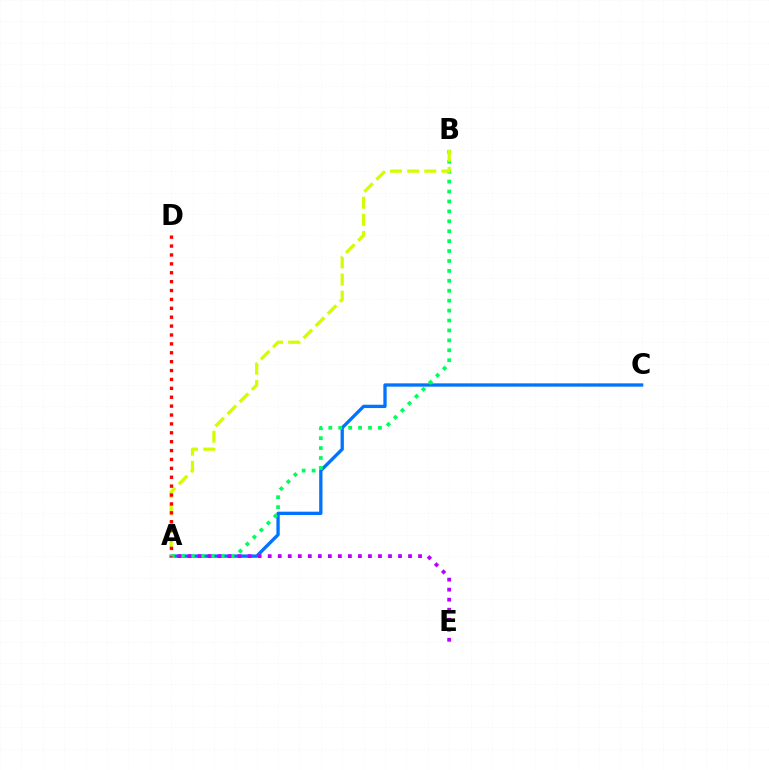{('A', 'C'): [{'color': '#0074ff', 'line_style': 'solid', 'thickness': 2.39}], ('A', 'B'): [{'color': '#00ff5c', 'line_style': 'dotted', 'thickness': 2.7}, {'color': '#d1ff00', 'line_style': 'dashed', 'thickness': 2.33}], ('A', 'E'): [{'color': '#b900ff', 'line_style': 'dotted', 'thickness': 2.72}], ('A', 'D'): [{'color': '#ff0000', 'line_style': 'dotted', 'thickness': 2.42}]}